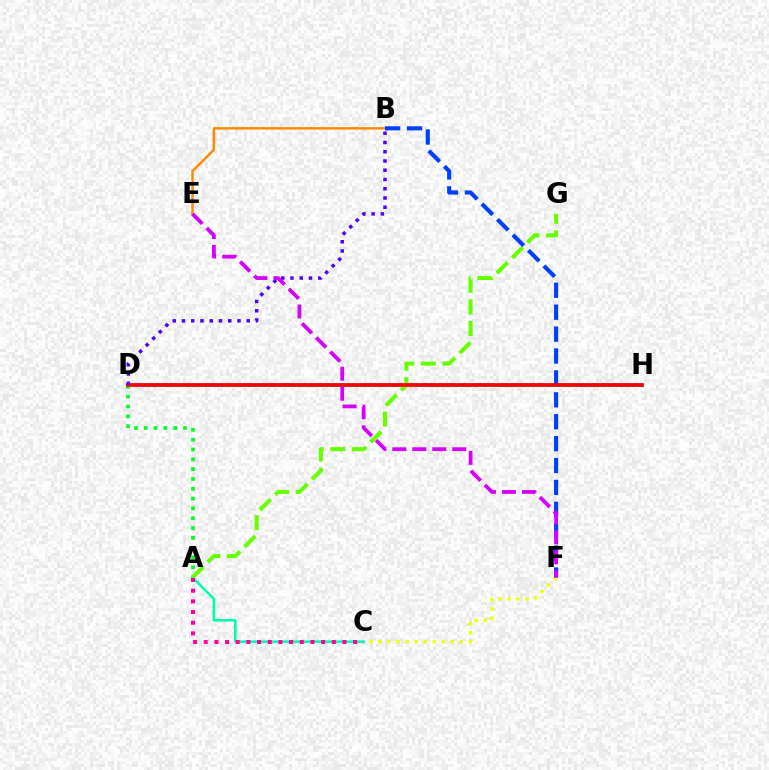{('D', 'H'): [{'color': '#00c7ff', 'line_style': 'solid', 'thickness': 2.68}, {'color': '#ff0000', 'line_style': 'solid', 'thickness': 2.64}], ('A', 'D'): [{'color': '#00ff27', 'line_style': 'dotted', 'thickness': 2.67}], ('A', 'C'): [{'color': '#00ffaf', 'line_style': 'solid', 'thickness': 1.86}, {'color': '#ff00a0', 'line_style': 'dotted', 'thickness': 2.9}], ('A', 'G'): [{'color': '#66ff00', 'line_style': 'dashed', 'thickness': 2.93}], ('B', 'E'): [{'color': '#ff8800', 'line_style': 'solid', 'thickness': 1.74}], ('C', 'F'): [{'color': '#eeff00', 'line_style': 'dotted', 'thickness': 2.46}], ('B', 'F'): [{'color': '#003fff', 'line_style': 'dashed', 'thickness': 2.98}], ('B', 'D'): [{'color': '#4f00ff', 'line_style': 'dotted', 'thickness': 2.51}], ('E', 'F'): [{'color': '#d600ff', 'line_style': 'dashed', 'thickness': 2.72}]}